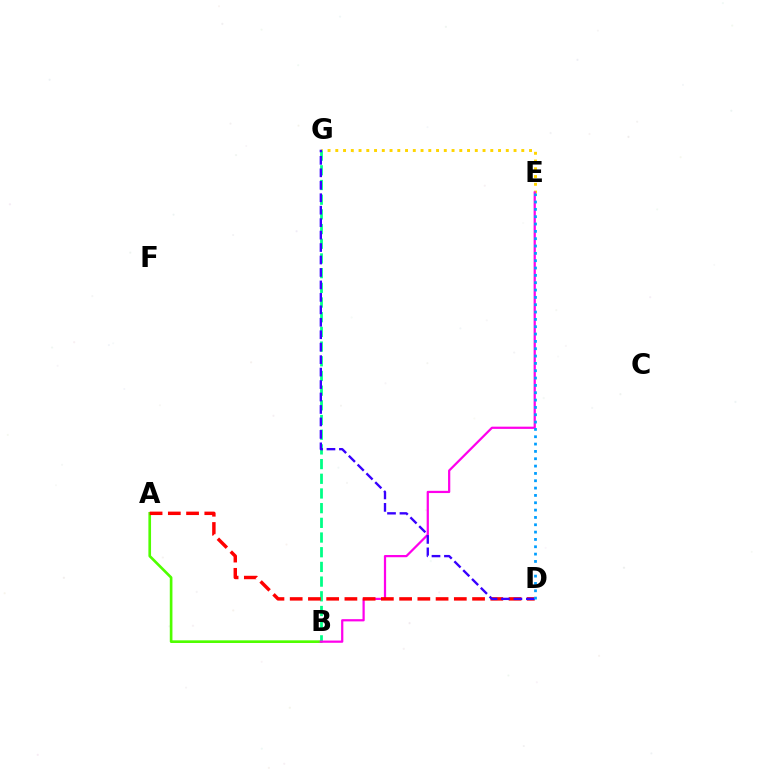{('A', 'B'): [{'color': '#4fff00', 'line_style': 'solid', 'thickness': 1.91}], ('E', 'G'): [{'color': '#ffd500', 'line_style': 'dotted', 'thickness': 2.11}], ('B', 'G'): [{'color': '#00ff86', 'line_style': 'dashed', 'thickness': 2.0}], ('B', 'E'): [{'color': '#ff00ed', 'line_style': 'solid', 'thickness': 1.61}], ('A', 'D'): [{'color': '#ff0000', 'line_style': 'dashed', 'thickness': 2.48}], ('D', 'G'): [{'color': '#3700ff', 'line_style': 'dashed', 'thickness': 1.69}], ('D', 'E'): [{'color': '#009eff', 'line_style': 'dotted', 'thickness': 1.99}]}